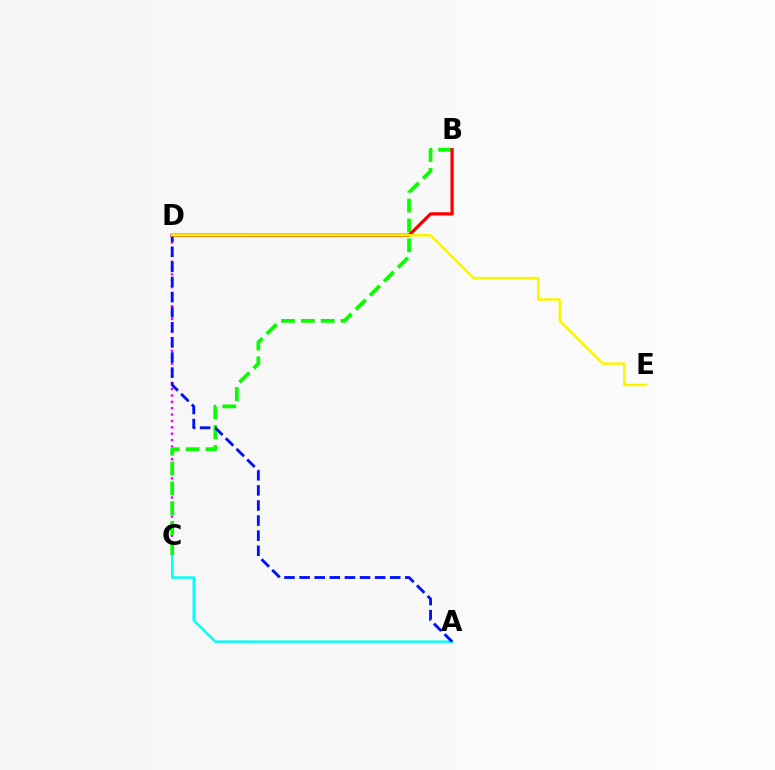{('C', 'D'): [{'color': '#ee00ff', 'line_style': 'dotted', 'thickness': 1.73}], ('B', 'C'): [{'color': '#08ff00', 'line_style': 'dashed', 'thickness': 2.7}], ('B', 'D'): [{'color': '#ff0000', 'line_style': 'solid', 'thickness': 2.34}], ('A', 'C'): [{'color': '#00fff6', 'line_style': 'solid', 'thickness': 1.77}], ('A', 'D'): [{'color': '#0010ff', 'line_style': 'dashed', 'thickness': 2.05}], ('D', 'E'): [{'color': '#fcf500', 'line_style': 'solid', 'thickness': 1.79}]}